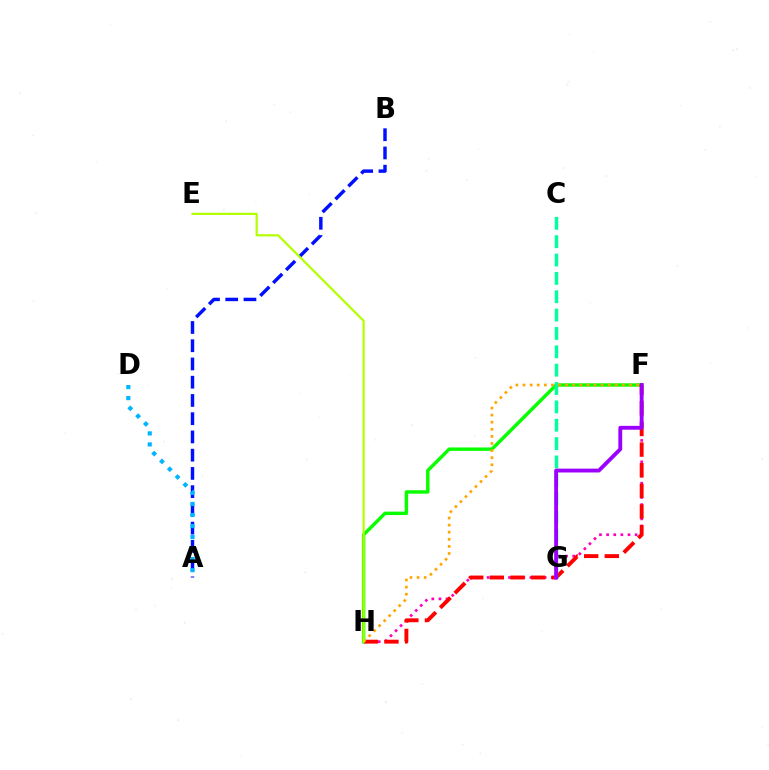{('F', 'H'): [{'color': '#ff00bd', 'line_style': 'dotted', 'thickness': 1.94}, {'color': '#08ff00', 'line_style': 'solid', 'thickness': 2.46}, {'color': '#ff0000', 'line_style': 'dashed', 'thickness': 2.8}, {'color': '#ffa500', 'line_style': 'dotted', 'thickness': 1.93}], ('A', 'B'): [{'color': '#0010ff', 'line_style': 'dashed', 'thickness': 2.48}], ('A', 'D'): [{'color': '#00b5ff', 'line_style': 'dotted', 'thickness': 3.0}], ('C', 'G'): [{'color': '#00ff9d', 'line_style': 'dashed', 'thickness': 2.49}], ('E', 'H'): [{'color': '#b3ff00', 'line_style': 'solid', 'thickness': 1.59}], ('F', 'G'): [{'color': '#9b00ff', 'line_style': 'solid', 'thickness': 2.77}]}